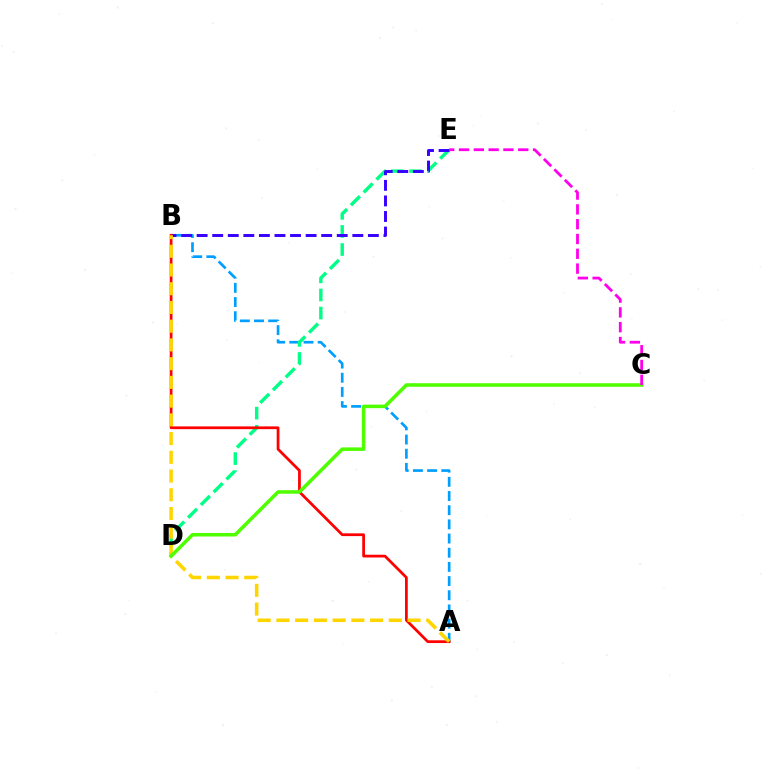{('A', 'B'): [{'color': '#009eff', 'line_style': 'dashed', 'thickness': 1.93}, {'color': '#ff0000', 'line_style': 'solid', 'thickness': 1.98}, {'color': '#ffd500', 'line_style': 'dashed', 'thickness': 2.54}], ('D', 'E'): [{'color': '#00ff86', 'line_style': 'dashed', 'thickness': 2.46}], ('B', 'E'): [{'color': '#3700ff', 'line_style': 'dashed', 'thickness': 2.12}], ('C', 'D'): [{'color': '#4fff00', 'line_style': 'solid', 'thickness': 2.54}], ('C', 'E'): [{'color': '#ff00ed', 'line_style': 'dashed', 'thickness': 2.01}]}